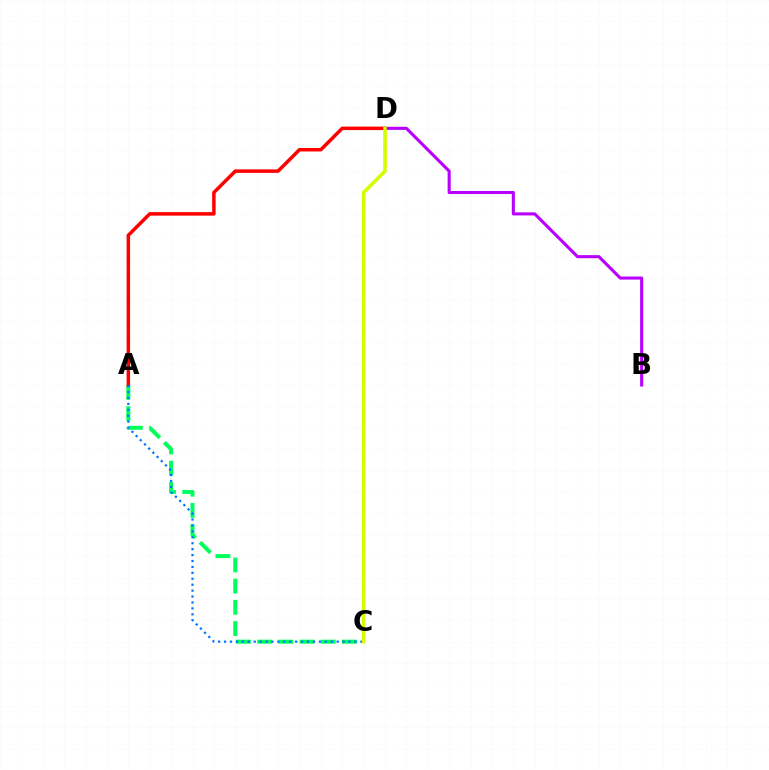{('A', 'C'): [{'color': '#00ff5c', 'line_style': 'dashed', 'thickness': 2.88}, {'color': '#0074ff', 'line_style': 'dotted', 'thickness': 1.61}], ('A', 'D'): [{'color': '#ff0000', 'line_style': 'solid', 'thickness': 2.52}], ('B', 'D'): [{'color': '#b900ff', 'line_style': 'solid', 'thickness': 2.21}], ('C', 'D'): [{'color': '#d1ff00', 'line_style': 'solid', 'thickness': 2.57}]}